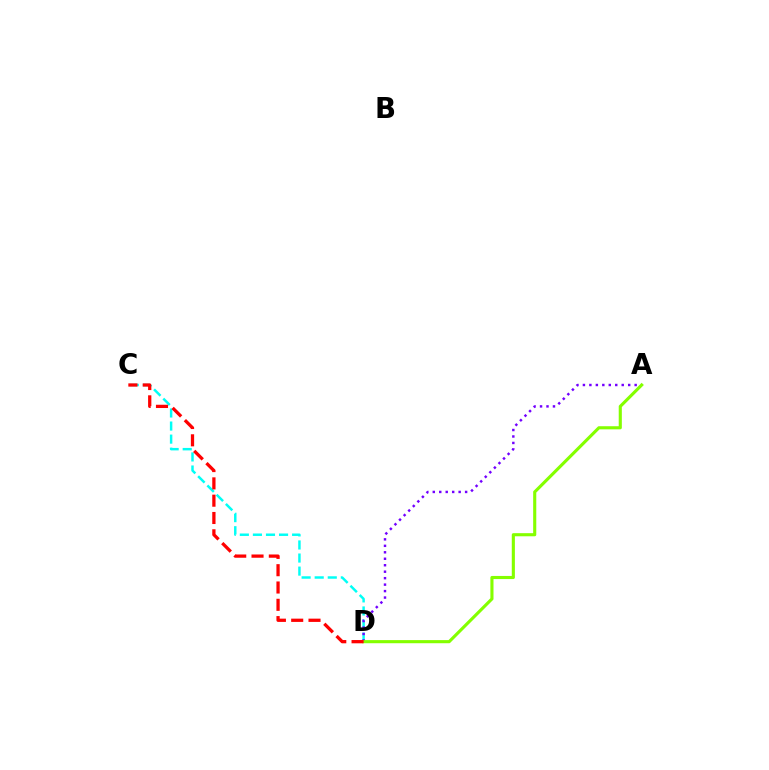{('C', 'D'): [{'color': '#00fff6', 'line_style': 'dashed', 'thickness': 1.78}, {'color': '#ff0000', 'line_style': 'dashed', 'thickness': 2.35}], ('A', 'D'): [{'color': '#7200ff', 'line_style': 'dotted', 'thickness': 1.76}, {'color': '#84ff00', 'line_style': 'solid', 'thickness': 2.24}]}